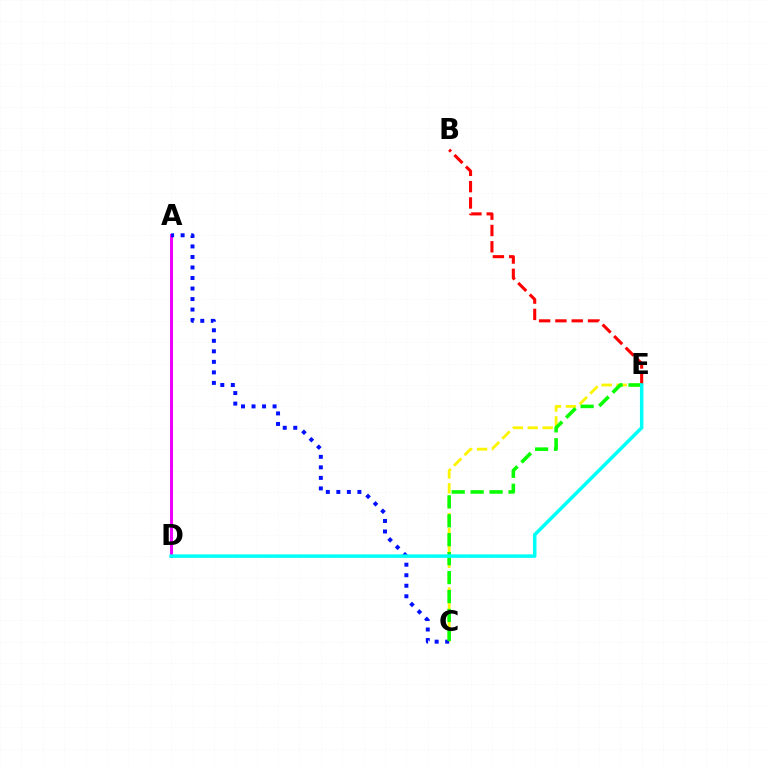{('A', 'D'): [{'color': '#ee00ff', 'line_style': 'solid', 'thickness': 2.19}], ('C', 'E'): [{'color': '#fcf500', 'line_style': 'dashed', 'thickness': 2.02}, {'color': '#08ff00', 'line_style': 'dashed', 'thickness': 2.57}], ('A', 'C'): [{'color': '#0010ff', 'line_style': 'dotted', 'thickness': 2.86}], ('B', 'E'): [{'color': '#ff0000', 'line_style': 'dashed', 'thickness': 2.22}], ('D', 'E'): [{'color': '#00fff6', 'line_style': 'solid', 'thickness': 2.52}]}